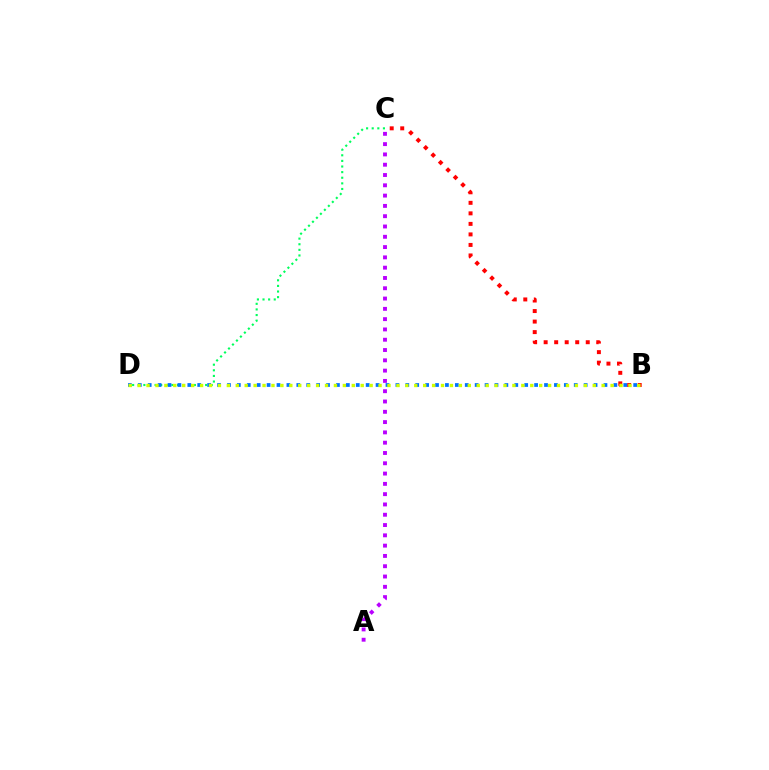{('B', 'C'): [{'color': '#ff0000', 'line_style': 'dotted', 'thickness': 2.86}], ('C', 'D'): [{'color': '#00ff5c', 'line_style': 'dotted', 'thickness': 1.53}], ('B', 'D'): [{'color': '#0074ff', 'line_style': 'dotted', 'thickness': 2.69}, {'color': '#d1ff00', 'line_style': 'dotted', 'thickness': 2.42}], ('A', 'C'): [{'color': '#b900ff', 'line_style': 'dotted', 'thickness': 2.8}]}